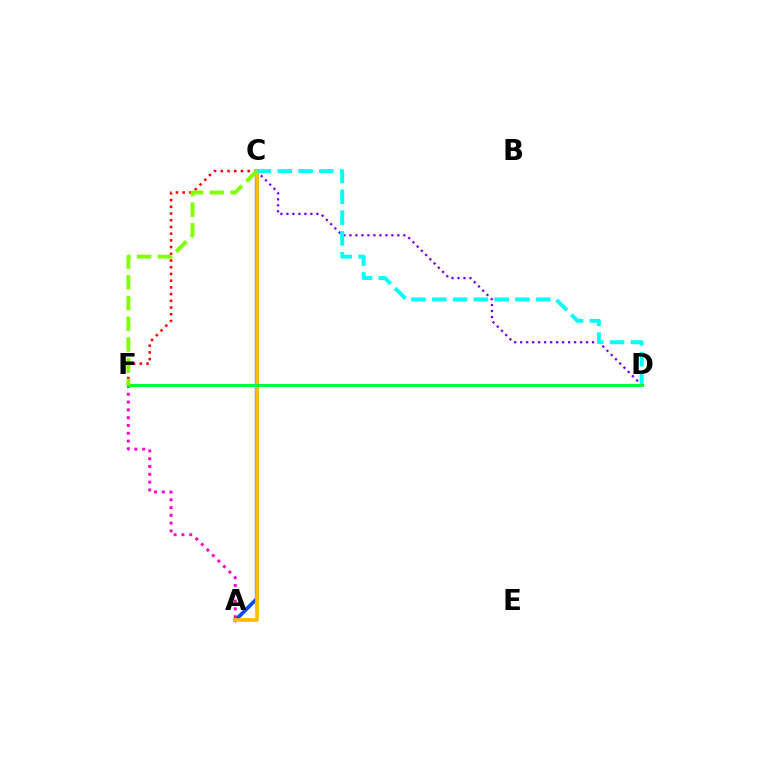{('A', 'C'): [{'color': '#004bff', 'line_style': 'solid', 'thickness': 2.65}, {'color': '#ffbd00', 'line_style': 'solid', 'thickness': 2.71}], ('C', 'F'): [{'color': '#ff0000', 'line_style': 'dotted', 'thickness': 1.82}, {'color': '#84ff00', 'line_style': 'dashed', 'thickness': 2.82}], ('A', 'F'): [{'color': '#ff00cf', 'line_style': 'dotted', 'thickness': 2.12}], ('C', 'D'): [{'color': '#7200ff', 'line_style': 'dotted', 'thickness': 1.63}, {'color': '#00fff6', 'line_style': 'dashed', 'thickness': 2.83}], ('D', 'F'): [{'color': '#00ff39', 'line_style': 'solid', 'thickness': 2.19}]}